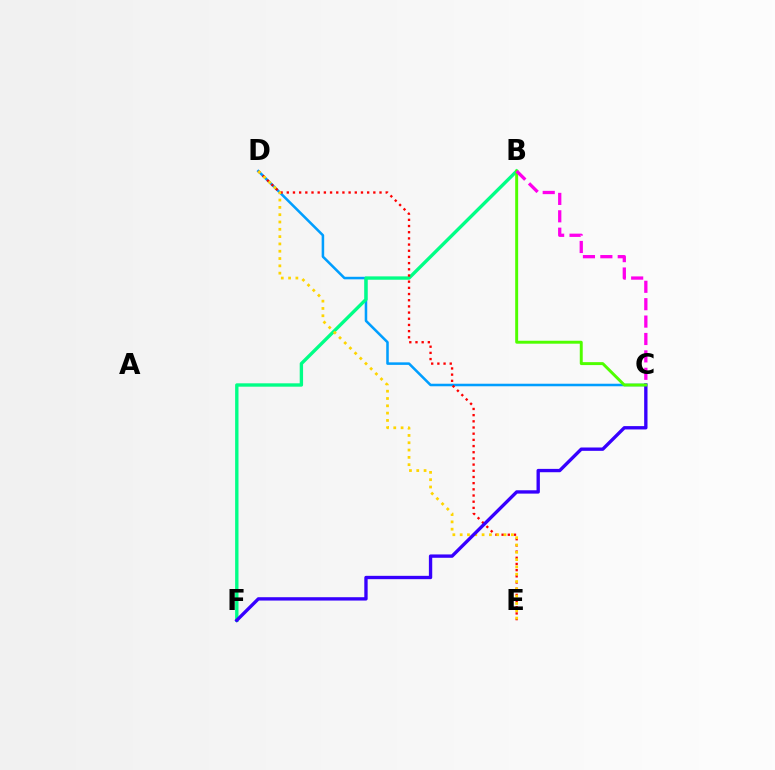{('C', 'D'): [{'color': '#009eff', 'line_style': 'solid', 'thickness': 1.83}], ('B', 'F'): [{'color': '#00ff86', 'line_style': 'solid', 'thickness': 2.42}], ('D', 'E'): [{'color': '#ff0000', 'line_style': 'dotted', 'thickness': 1.68}, {'color': '#ffd500', 'line_style': 'dotted', 'thickness': 1.99}], ('C', 'F'): [{'color': '#3700ff', 'line_style': 'solid', 'thickness': 2.41}], ('B', 'C'): [{'color': '#4fff00', 'line_style': 'solid', 'thickness': 2.12}, {'color': '#ff00ed', 'line_style': 'dashed', 'thickness': 2.36}]}